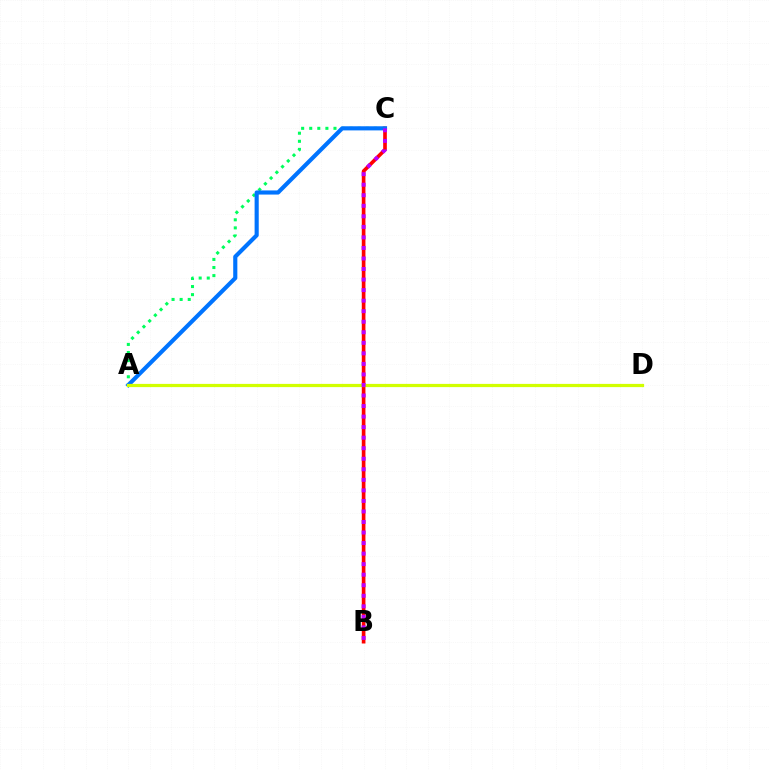{('A', 'C'): [{'color': '#00ff5c', 'line_style': 'dotted', 'thickness': 2.2}, {'color': '#0074ff', 'line_style': 'solid', 'thickness': 2.97}], ('B', 'C'): [{'color': '#ff0000', 'line_style': 'solid', 'thickness': 2.63}, {'color': '#b900ff', 'line_style': 'dotted', 'thickness': 2.86}], ('A', 'D'): [{'color': '#d1ff00', 'line_style': 'solid', 'thickness': 2.32}]}